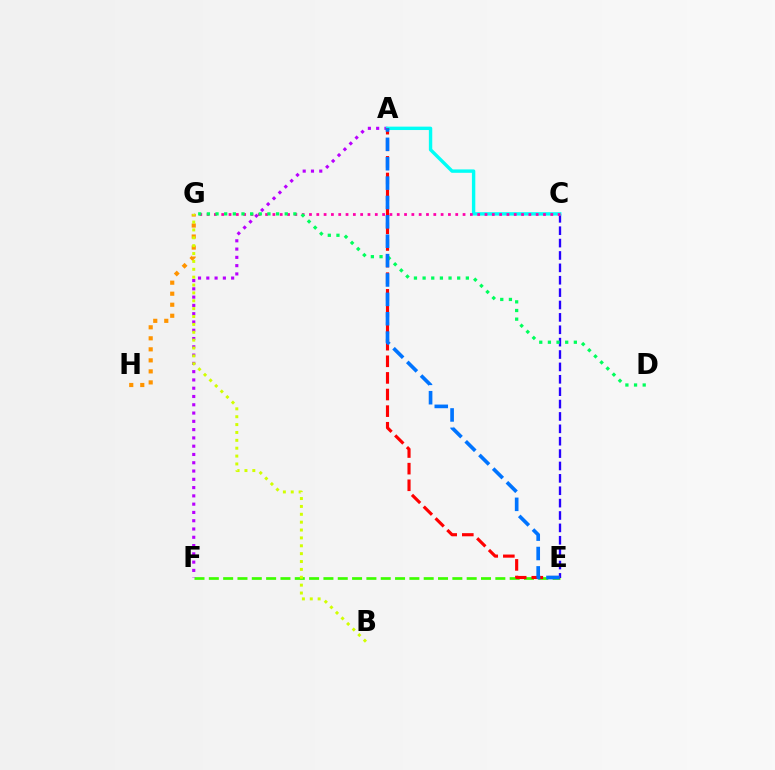{('E', 'F'): [{'color': '#3dff00', 'line_style': 'dashed', 'thickness': 1.95}], ('C', 'E'): [{'color': '#2500ff', 'line_style': 'dashed', 'thickness': 1.68}], ('A', 'F'): [{'color': '#b900ff', 'line_style': 'dotted', 'thickness': 2.25}], ('A', 'C'): [{'color': '#00fff6', 'line_style': 'solid', 'thickness': 2.44}], ('A', 'E'): [{'color': '#ff0000', 'line_style': 'dashed', 'thickness': 2.26}, {'color': '#0074ff', 'line_style': 'dashed', 'thickness': 2.63}], ('G', 'H'): [{'color': '#ff9400', 'line_style': 'dotted', 'thickness': 2.99}], ('C', 'G'): [{'color': '#ff00ac', 'line_style': 'dotted', 'thickness': 1.99}], ('D', 'G'): [{'color': '#00ff5c', 'line_style': 'dotted', 'thickness': 2.35}], ('B', 'G'): [{'color': '#d1ff00', 'line_style': 'dotted', 'thickness': 2.14}]}